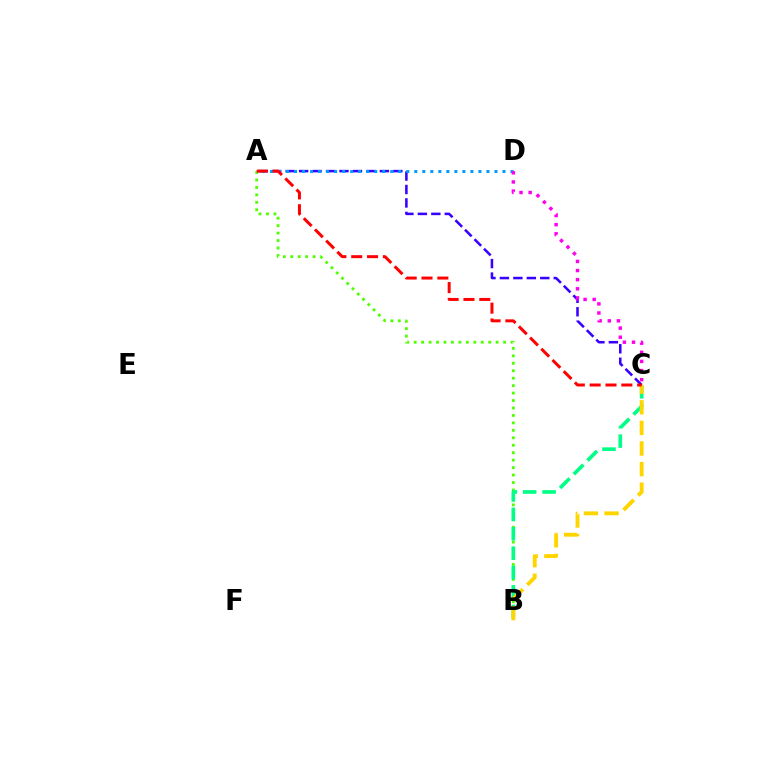{('A', 'C'): [{'color': '#3700ff', 'line_style': 'dashed', 'thickness': 1.83}, {'color': '#ff0000', 'line_style': 'dashed', 'thickness': 2.15}], ('A', 'D'): [{'color': '#009eff', 'line_style': 'dotted', 'thickness': 2.18}], ('A', 'B'): [{'color': '#4fff00', 'line_style': 'dotted', 'thickness': 2.02}], ('B', 'C'): [{'color': '#00ff86', 'line_style': 'dashed', 'thickness': 2.64}, {'color': '#ffd500', 'line_style': 'dashed', 'thickness': 2.8}], ('C', 'D'): [{'color': '#ff00ed', 'line_style': 'dotted', 'thickness': 2.48}]}